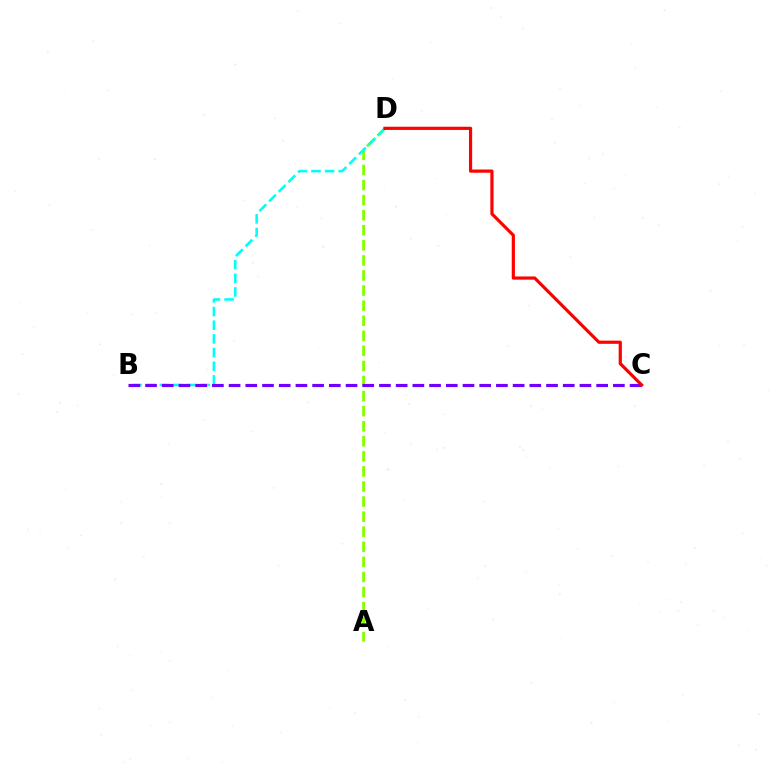{('A', 'D'): [{'color': '#84ff00', 'line_style': 'dashed', 'thickness': 2.05}], ('B', 'D'): [{'color': '#00fff6', 'line_style': 'dashed', 'thickness': 1.86}], ('B', 'C'): [{'color': '#7200ff', 'line_style': 'dashed', 'thickness': 2.27}], ('C', 'D'): [{'color': '#ff0000', 'line_style': 'solid', 'thickness': 2.3}]}